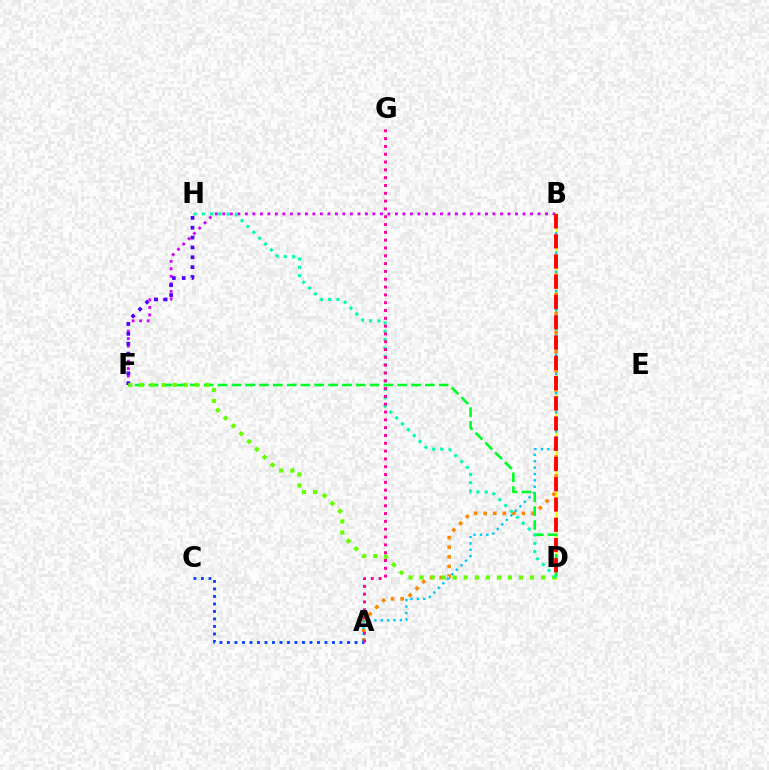{('B', 'D'): [{'color': '#eeff00', 'line_style': 'solid', 'thickness': 1.87}, {'color': '#ff0000', 'line_style': 'dashed', 'thickness': 2.75}], ('A', 'B'): [{'color': '#ff8800', 'line_style': 'dotted', 'thickness': 2.6}, {'color': '#00c7ff', 'line_style': 'dotted', 'thickness': 1.74}], ('D', 'F'): [{'color': '#00ff27', 'line_style': 'dashed', 'thickness': 1.88}, {'color': '#66ff00', 'line_style': 'dotted', 'thickness': 3.0}], ('B', 'F'): [{'color': '#d600ff', 'line_style': 'dotted', 'thickness': 2.04}], ('A', 'C'): [{'color': '#003fff', 'line_style': 'dotted', 'thickness': 2.04}], ('F', 'H'): [{'color': '#4f00ff', 'line_style': 'dotted', 'thickness': 2.68}], ('D', 'H'): [{'color': '#00ffaf', 'line_style': 'dotted', 'thickness': 2.26}], ('A', 'G'): [{'color': '#ff00a0', 'line_style': 'dotted', 'thickness': 2.12}]}